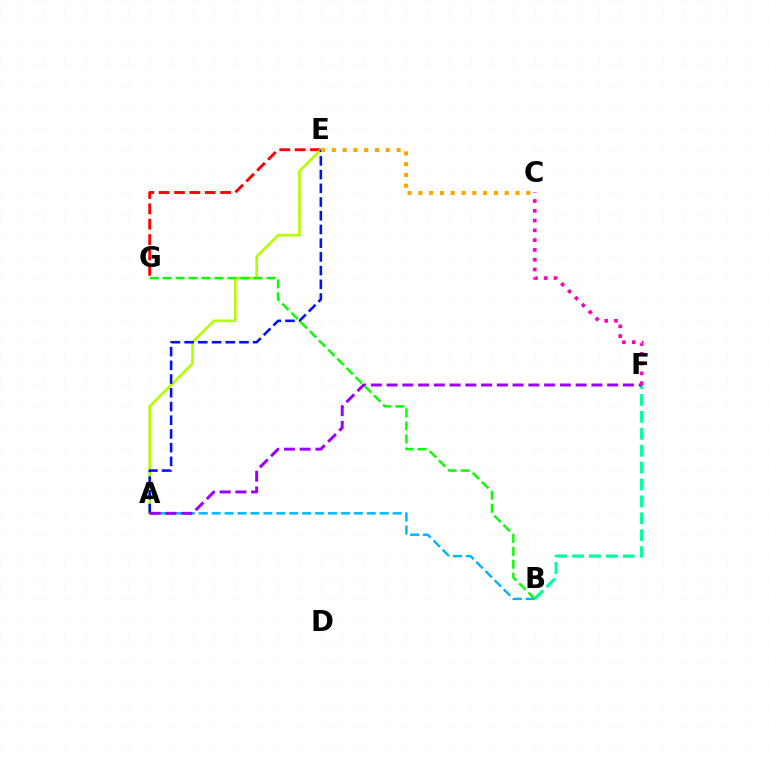{('E', 'G'): [{'color': '#ff0000', 'line_style': 'dashed', 'thickness': 2.09}], ('A', 'E'): [{'color': '#b3ff00', 'line_style': 'solid', 'thickness': 1.91}, {'color': '#0010ff', 'line_style': 'dashed', 'thickness': 1.86}], ('B', 'F'): [{'color': '#00ff9d', 'line_style': 'dashed', 'thickness': 2.3}], ('A', 'B'): [{'color': '#00b5ff', 'line_style': 'dashed', 'thickness': 1.76}], ('A', 'F'): [{'color': '#9b00ff', 'line_style': 'dashed', 'thickness': 2.14}], ('B', 'G'): [{'color': '#08ff00', 'line_style': 'dashed', 'thickness': 1.76}], ('C', 'F'): [{'color': '#ff00bd', 'line_style': 'dotted', 'thickness': 2.66}], ('C', 'E'): [{'color': '#ffa500', 'line_style': 'dotted', 'thickness': 2.93}]}